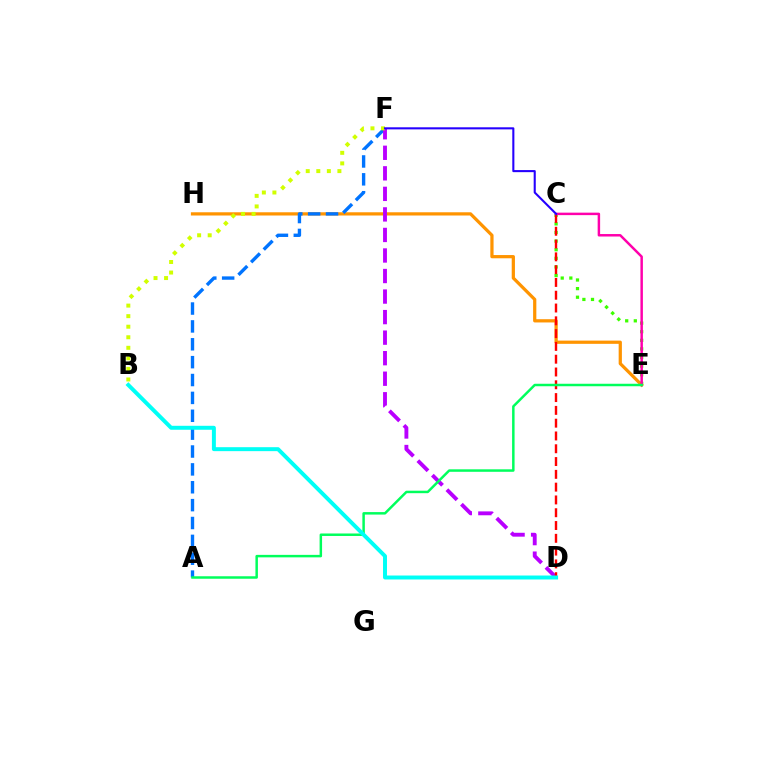{('C', 'E'): [{'color': '#3dff00', 'line_style': 'dotted', 'thickness': 2.34}, {'color': '#ff00ac', 'line_style': 'solid', 'thickness': 1.78}], ('E', 'H'): [{'color': '#ff9400', 'line_style': 'solid', 'thickness': 2.33}], ('A', 'F'): [{'color': '#0074ff', 'line_style': 'dashed', 'thickness': 2.43}], ('D', 'F'): [{'color': '#b900ff', 'line_style': 'dashed', 'thickness': 2.79}], ('C', 'D'): [{'color': '#ff0000', 'line_style': 'dashed', 'thickness': 1.74}], ('A', 'E'): [{'color': '#00ff5c', 'line_style': 'solid', 'thickness': 1.79}], ('B', 'F'): [{'color': '#d1ff00', 'line_style': 'dotted', 'thickness': 2.87}], ('C', 'F'): [{'color': '#2500ff', 'line_style': 'solid', 'thickness': 1.5}], ('B', 'D'): [{'color': '#00fff6', 'line_style': 'solid', 'thickness': 2.85}]}